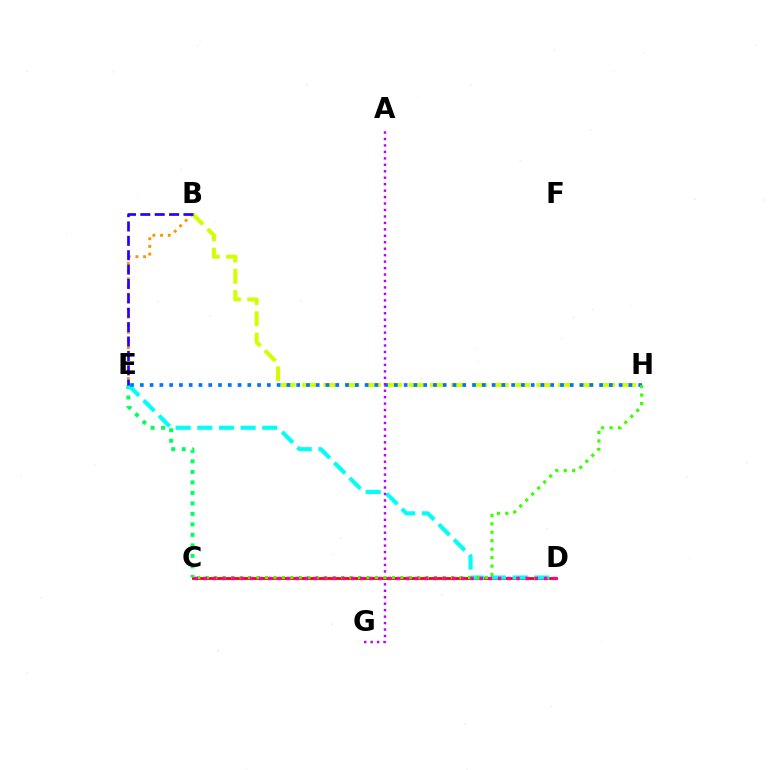{('B', 'H'): [{'color': '#d1ff00', 'line_style': 'dashed', 'thickness': 2.89}], ('B', 'E'): [{'color': '#ff9400', 'line_style': 'dotted', 'thickness': 2.08}, {'color': '#2500ff', 'line_style': 'dashed', 'thickness': 1.95}], ('C', 'D'): [{'color': '#ff0000', 'line_style': 'solid', 'thickness': 2.01}, {'color': '#ff00ac', 'line_style': 'dotted', 'thickness': 2.5}], ('C', 'E'): [{'color': '#00ff5c', 'line_style': 'dotted', 'thickness': 2.85}], ('D', 'E'): [{'color': '#00fff6', 'line_style': 'dashed', 'thickness': 2.94}], ('E', 'H'): [{'color': '#0074ff', 'line_style': 'dotted', 'thickness': 2.65}], ('A', 'G'): [{'color': '#b900ff', 'line_style': 'dotted', 'thickness': 1.75}], ('C', 'H'): [{'color': '#3dff00', 'line_style': 'dotted', 'thickness': 2.3}]}